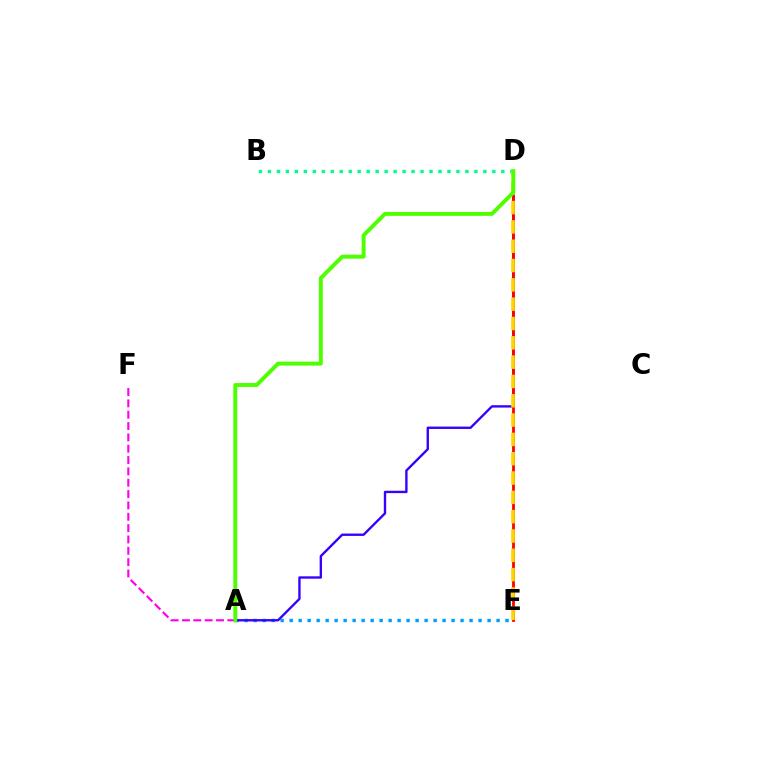{('A', 'E'): [{'color': '#009eff', 'line_style': 'dotted', 'thickness': 2.44}], ('A', 'F'): [{'color': '#ff00ed', 'line_style': 'dashed', 'thickness': 1.54}], ('A', 'D'): [{'color': '#3700ff', 'line_style': 'solid', 'thickness': 1.71}, {'color': '#4fff00', 'line_style': 'solid', 'thickness': 2.83}], ('B', 'D'): [{'color': '#00ff86', 'line_style': 'dotted', 'thickness': 2.44}], ('D', 'E'): [{'color': '#ff0000', 'line_style': 'solid', 'thickness': 2.01}, {'color': '#ffd500', 'line_style': 'dashed', 'thickness': 2.62}]}